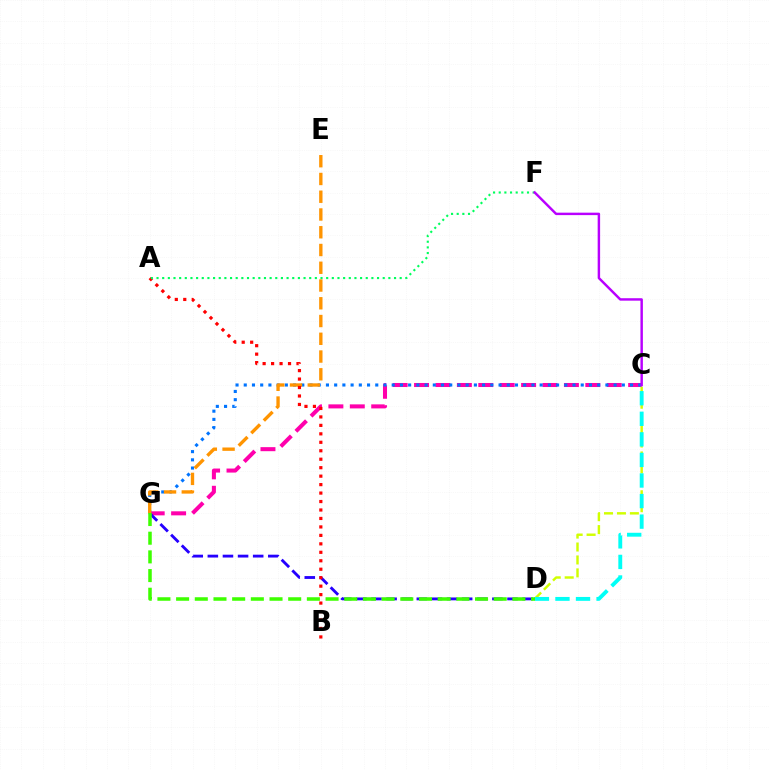{('C', 'G'): [{'color': '#ff00ac', 'line_style': 'dashed', 'thickness': 2.91}, {'color': '#0074ff', 'line_style': 'dotted', 'thickness': 2.23}], ('D', 'G'): [{'color': '#2500ff', 'line_style': 'dashed', 'thickness': 2.05}, {'color': '#3dff00', 'line_style': 'dashed', 'thickness': 2.54}], ('E', 'G'): [{'color': '#ff9400', 'line_style': 'dashed', 'thickness': 2.41}], ('A', 'B'): [{'color': '#ff0000', 'line_style': 'dotted', 'thickness': 2.3}], ('C', 'D'): [{'color': '#d1ff00', 'line_style': 'dashed', 'thickness': 1.76}, {'color': '#00fff6', 'line_style': 'dashed', 'thickness': 2.79}], ('A', 'F'): [{'color': '#00ff5c', 'line_style': 'dotted', 'thickness': 1.54}], ('C', 'F'): [{'color': '#b900ff', 'line_style': 'solid', 'thickness': 1.76}]}